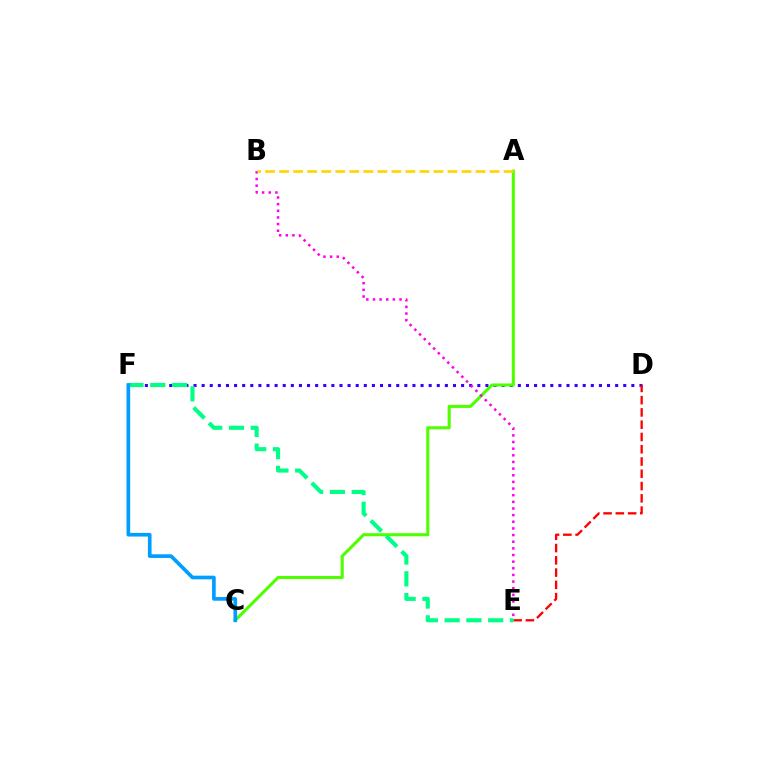{('D', 'F'): [{'color': '#3700ff', 'line_style': 'dotted', 'thickness': 2.2}], ('D', 'E'): [{'color': '#ff0000', 'line_style': 'dashed', 'thickness': 1.67}], ('A', 'C'): [{'color': '#4fff00', 'line_style': 'solid', 'thickness': 2.21}], ('B', 'E'): [{'color': '#ff00ed', 'line_style': 'dotted', 'thickness': 1.81}], ('E', 'F'): [{'color': '#00ff86', 'line_style': 'dashed', 'thickness': 2.96}], ('C', 'F'): [{'color': '#009eff', 'line_style': 'solid', 'thickness': 2.64}], ('A', 'B'): [{'color': '#ffd500', 'line_style': 'dashed', 'thickness': 1.91}]}